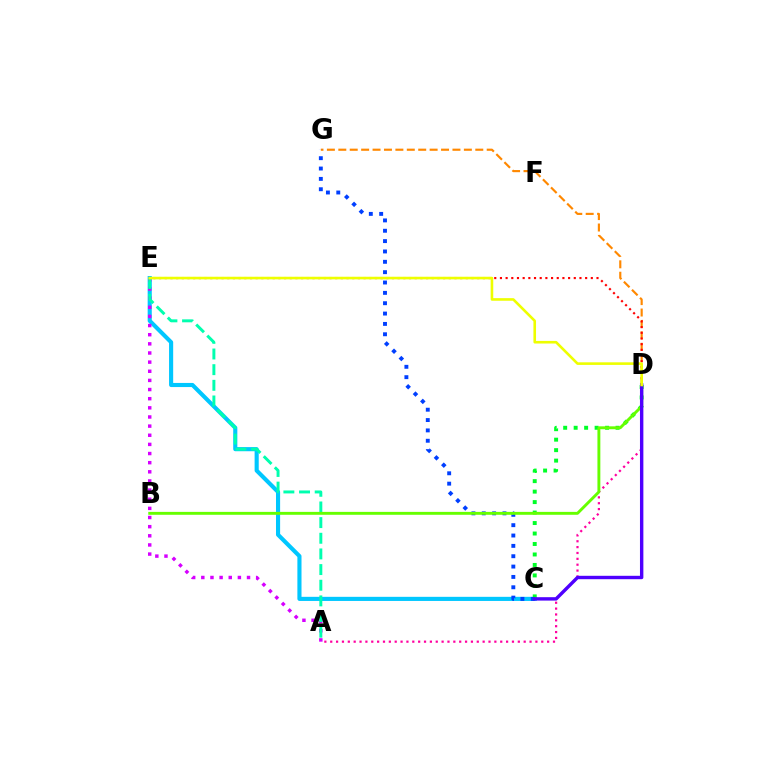{('C', 'E'): [{'color': '#00c7ff', 'line_style': 'solid', 'thickness': 2.97}], ('A', 'D'): [{'color': '#ff00a0', 'line_style': 'dotted', 'thickness': 1.59}], ('A', 'E'): [{'color': '#d600ff', 'line_style': 'dotted', 'thickness': 2.48}, {'color': '#00ffaf', 'line_style': 'dashed', 'thickness': 2.13}], ('D', 'G'): [{'color': '#ff8800', 'line_style': 'dashed', 'thickness': 1.55}], ('C', 'D'): [{'color': '#00ff27', 'line_style': 'dotted', 'thickness': 2.85}, {'color': '#4f00ff', 'line_style': 'solid', 'thickness': 2.45}], ('C', 'G'): [{'color': '#003fff', 'line_style': 'dotted', 'thickness': 2.81}], ('B', 'D'): [{'color': '#66ff00', 'line_style': 'solid', 'thickness': 2.09}], ('D', 'E'): [{'color': '#ff0000', 'line_style': 'dotted', 'thickness': 1.54}, {'color': '#eeff00', 'line_style': 'solid', 'thickness': 1.88}]}